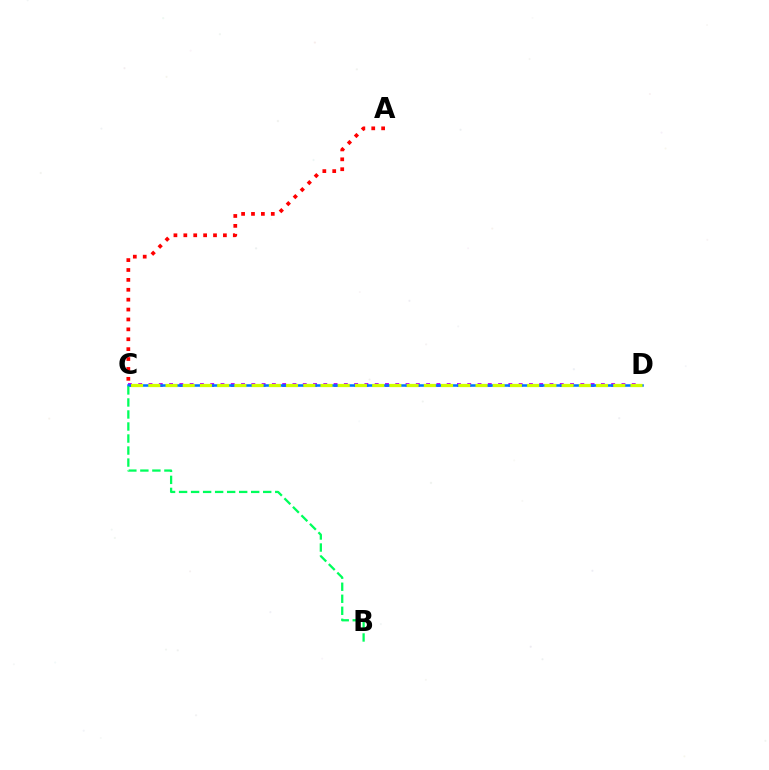{('C', 'D'): [{'color': '#b900ff', 'line_style': 'dotted', 'thickness': 2.79}, {'color': '#0074ff', 'line_style': 'solid', 'thickness': 1.82}, {'color': '#d1ff00', 'line_style': 'dashed', 'thickness': 2.34}], ('B', 'C'): [{'color': '#00ff5c', 'line_style': 'dashed', 'thickness': 1.63}], ('A', 'C'): [{'color': '#ff0000', 'line_style': 'dotted', 'thickness': 2.69}]}